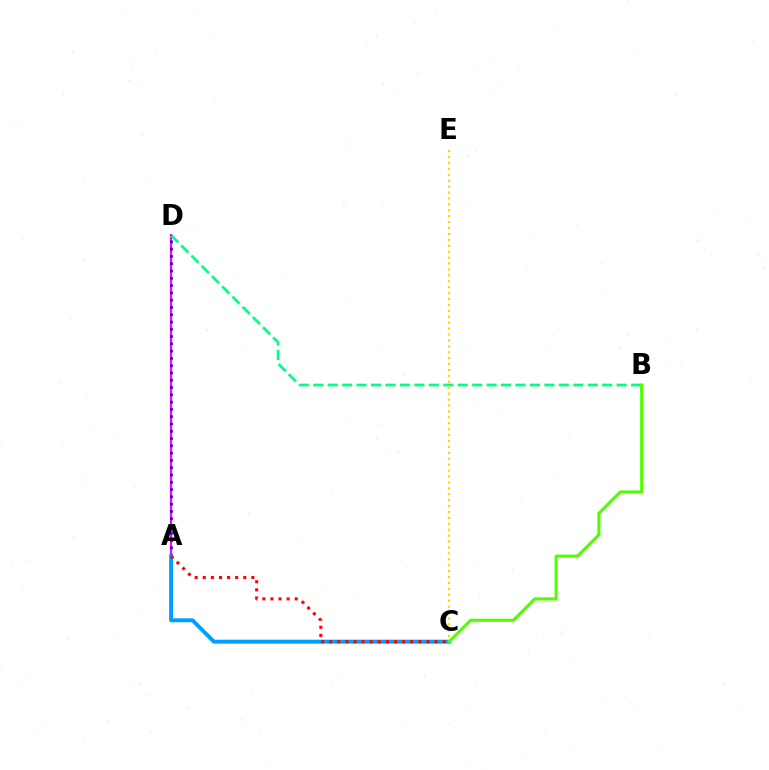{('A', 'D'): [{'color': '#ff00ed', 'line_style': 'solid', 'thickness': 1.59}, {'color': '#3700ff', 'line_style': 'dotted', 'thickness': 1.98}], ('B', 'D'): [{'color': '#00ff86', 'line_style': 'dashed', 'thickness': 1.96}], ('C', 'E'): [{'color': '#ffd500', 'line_style': 'dotted', 'thickness': 1.61}], ('A', 'C'): [{'color': '#009eff', 'line_style': 'solid', 'thickness': 2.84}, {'color': '#ff0000', 'line_style': 'dotted', 'thickness': 2.2}], ('B', 'C'): [{'color': '#4fff00', 'line_style': 'solid', 'thickness': 2.21}]}